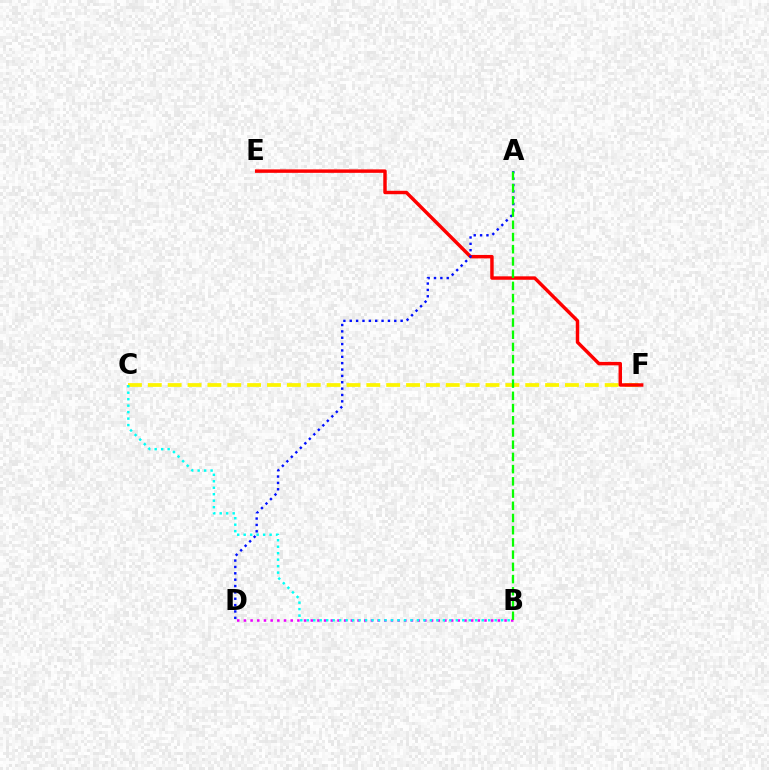{('C', 'F'): [{'color': '#fcf500', 'line_style': 'dashed', 'thickness': 2.7}], ('E', 'F'): [{'color': '#ff0000', 'line_style': 'solid', 'thickness': 2.48}], ('A', 'D'): [{'color': '#0010ff', 'line_style': 'dotted', 'thickness': 1.73}], ('B', 'D'): [{'color': '#ee00ff', 'line_style': 'dotted', 'thickness': 1.82}], ('A', 'B'): [{'color': '#08ff00', 'line_style': 'dashed', 'thickness': 1.66}], ('B', 'C'): [{'color': '#00fff6', 'line_style': 'dotted', 'thickness': 1.76}]}